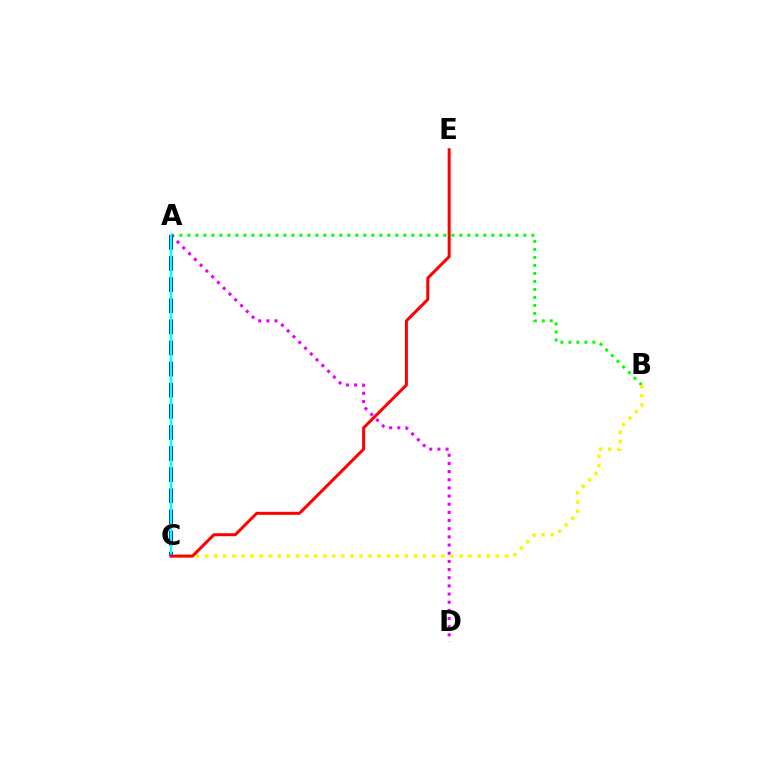{('A', 'B'): [{'color': '#08ff00', 'line_style': 'dotted', 'thickness': 2.17}], ('A', 'D'): [{'color': '#ee00ff', 'line_style': 'dotted', 'thickness': 2.22}], ('A', 'C'): [{'color': '#0010ff', 'line_style': 'dashed', 'thickness': 2.87}, {'color': '#00fff6', 'line_style': 'solid', 'thickness': 1.75}], ('B', 'C'): [{'color': '#fcf500', 'line_style': 'dotted', 'thickness': 2.47}], ('C', 'E'): [{'color': '#ff0000', 'line_style': 'solid', 'thickness': 2.16}]}